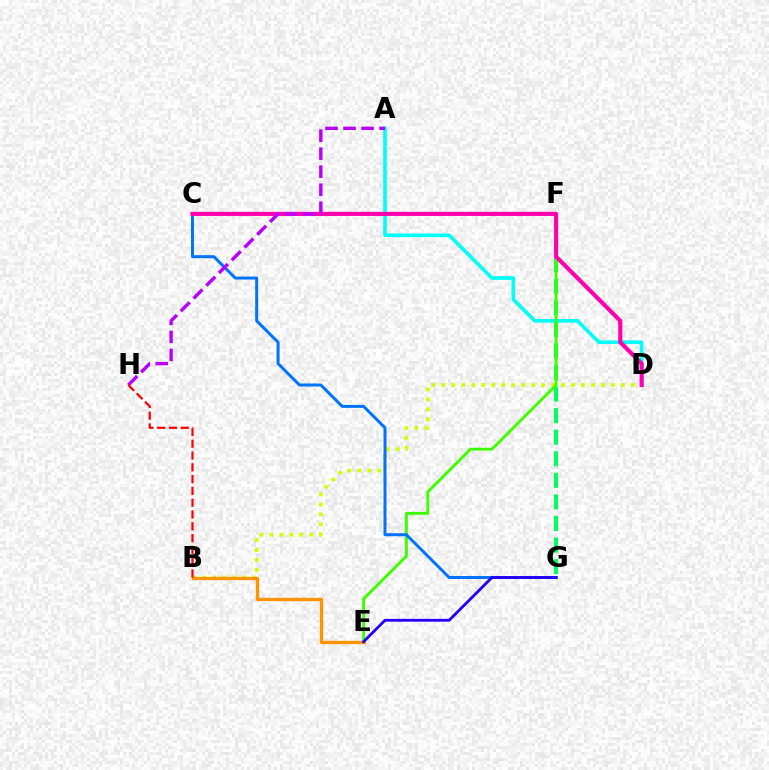{('B', 'D'): [{'color': '#d1ff00', 'line_style': 'dotted', 'thickness': 2.71}], ('B', 'E'): [{'color': '#ff9400', 'line_style': 'solid', 'thickness': 2.39}], ('F', 'G'): [{'color': '#00ff5c', 'line_style': 'dashed', 'thickness': 2.93}], ('A', 'D'): [{'color': '#00fff6', 'line_style': 'solid', 'thickness': 2.61}], ('E', 'F'): [{'color': '#3dff00', 'line_style': 'solid', 'thickness': 2.09}], ('C', 'G'): [{'color': '#0074ff', 'line_style': 'solid', 'thickness': 2.15}], ('C', 'D'): [{'color': '#ff00ac', 'line_style': 'solid', 'thickness': 2.96}], ('A', 'H'): [{'color': '#b900ff', 'line_style': 'dashed', 'thickness': 2.45}], ('B', 'H'): [{'color': '#ff0000', 'line_style': 'dashed', 'thickness': 1.6}], ('E', 'G'): [{'color': '#2500ff', 'line_style': 'solid', 'thickness': 2.03}]}